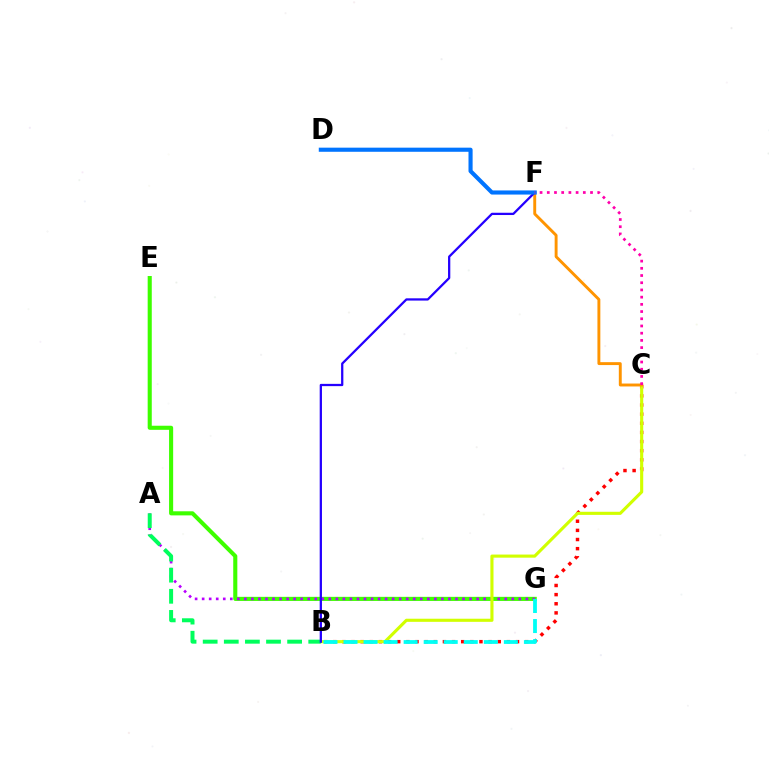{('B', 'C'): [{'color': '#ff0000', 'line_style': 'dotted', 'thickness': 2.48}, {'color': '#d1ff00', 'line_style': 'solid', 'thickness': 2.24}], ('E', 'G'): [{'color': '#3dff00', 'line_style': 'solid', 'thickness': 2.94}], ('A', 'G'): [{'color': '#b900ff', 'line_style': 'dotted', 'thickness': 1.91}], ('A', 'B'): [{'color': '#00ff5c', 'line_style': 'dashed', 'thickness': 2.87}], ('B', 'G'): [{'color': '#00fff6', 'line_style': 'dashed', 'thickness': 2.72}], ('C', 'F'): [{'color': '#ff9400', 'line_style': 'solid', 'thickness': 2.1}, {'color': '#ff00ac', 'line_style': 'dotted', 'thickness': 1.96}], ('B', 'F'): [{'color': '#2500ff', 'line_style': 'solid', 'thickness': 1.63}], ('D', 'F'): [{'color': '#0074ff', 'line_style': 'solid', 'thickness': 2.96}]}